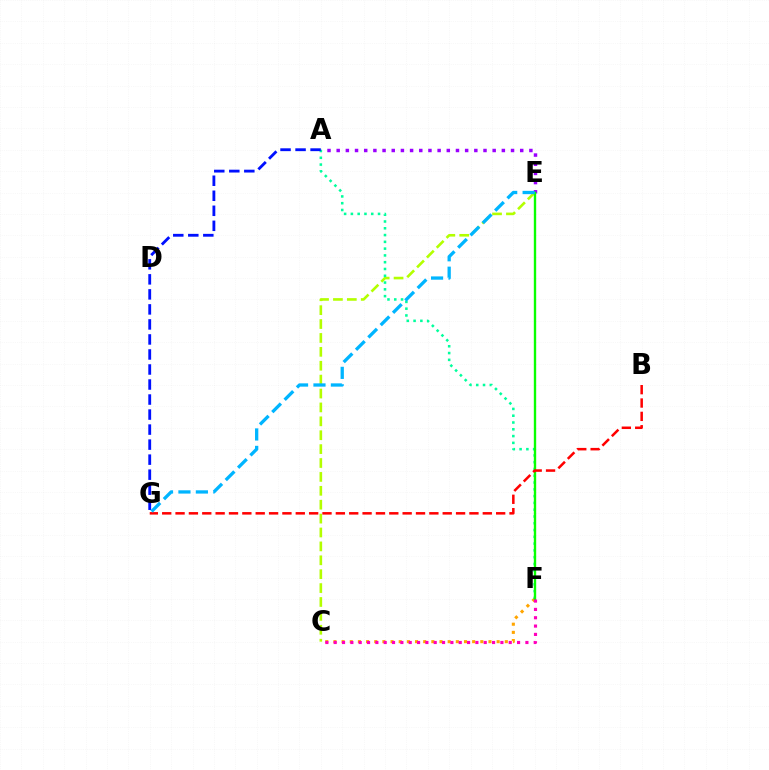{('C', 'F'): [{'color': '#ffa500', 'line_style': 'dotted', 'thickness': 2.22}, {'color': '#ff00bd', 'line_style': 'dotted', 'thickness': 2.26}], ('C', 'E'): [{'color': '#b3ff00', 'line_style': 'dashed', 'thickness': 1.89}], ('A', 'F'): [{'color': '#00ff9d', 'line_style': 'dotted', 'thickness': 1.84}], ('A', 'E'): [{'color': '#9b00ff', 'line_style': 'dotted', 'thickness': 2.49}], ('E', 'F'): [{'color': '#08ff00', 'line_style': 'solid', 'thickness': 1.7}], ('B', 'G'): [{'color': '#ff0000', 'line_style': 'dashed', 'thickness': 1.81}], ('A', 'G'): [{'color': '#0010ff', 'line_style': 'dashed', 'thickness': 2.04}], ('E', 'G'): [{'color': '#00b5ff', 'line_style': 'dashed', 'thickness': 2.37}]}